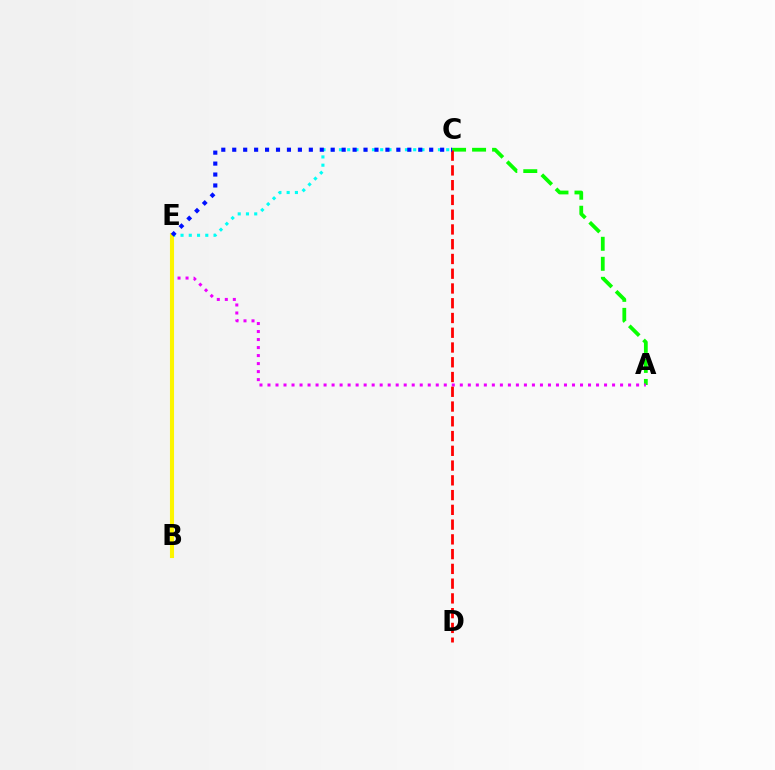{('A', 'C'): [{'color': '#08ff00', 'line_style': 'dashed', 'thickness': 2.72}], ('A', 'E'): [{'color': '#ee00ff', 'line_style': 'dotted', 'thickness': 2.18}], ('C', 'D'): [{'color': '#ff0000', 'line_style': 'dashed', 'thickness': 2.0}], ('C', 'E'): [{'color': '#00fff6', 'line_style': 'dotted', 'thickness': 2.24}, {'color': '#0010ff', 'line_style': 'dotted', 'thickness': 2.97}], ('B', 'E'): [{'color': '#fcf500', 'line_style': 'solid', 'thickness': 2.95}]}